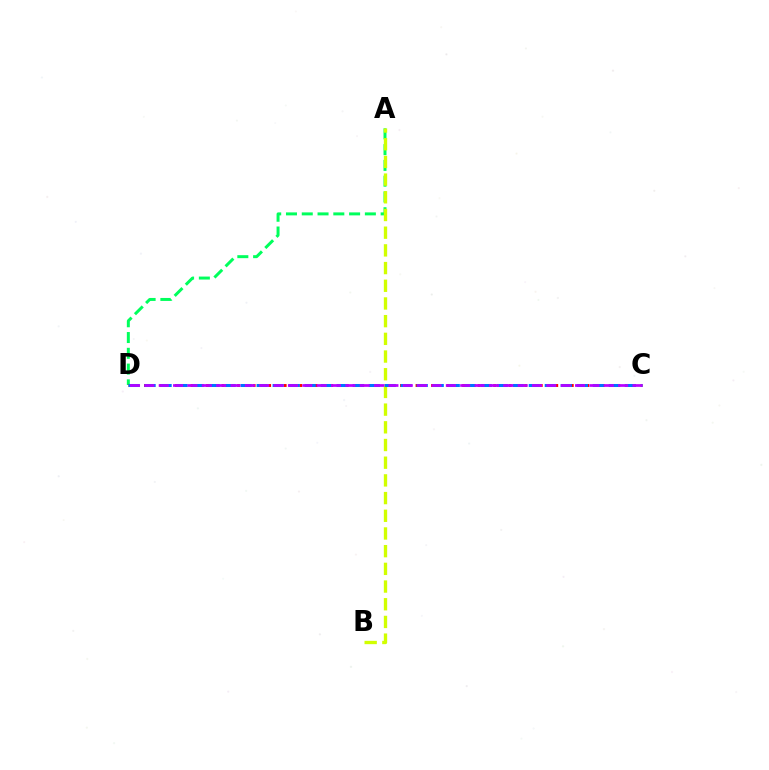{('A', 'D'): [{'color': '#00ff5c', 'line_style': 'dashed', 'thickness': 2.14}], ('C', 'D'): [{'color': '#ff0000', 'line_style': 'dotted', 'thickness': 2.11}, {'color': '#0074ff', 'line_style': 'dashed', 'thickness': 2.17}, {'color': '#b900ff', 'line_style': 'dashed', 'thickness': 1.95}], ('A', 'B'): [{'color': '#d1ff00', 'line_style': 'dashed', 'thickness': 2.4}]}